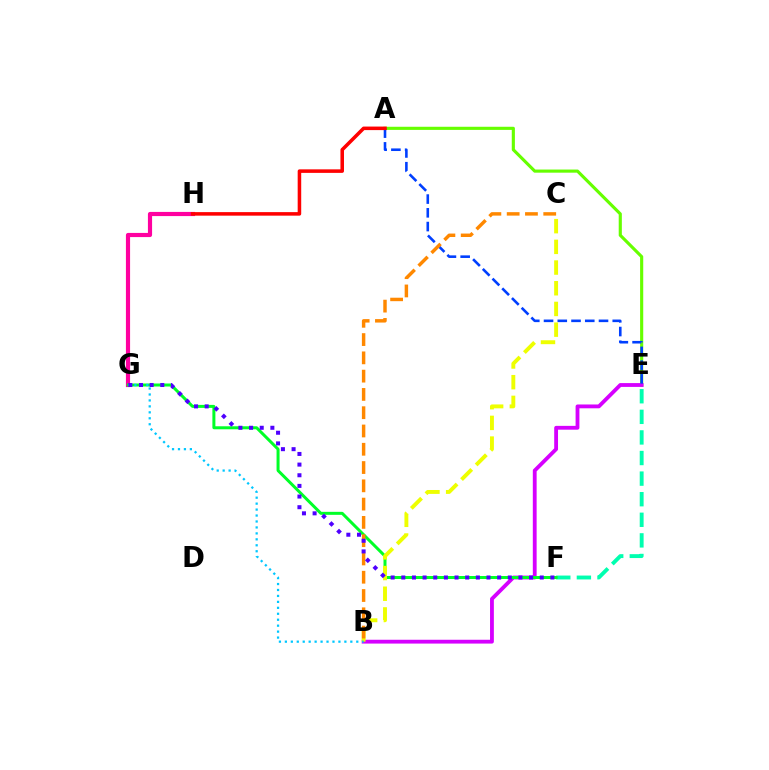{('A', 'E'): [{'color': '#66ff00', 'line_style': 'solid', 'thickness': 2.25}, {'color': '#003fff', 'line_style': 'dashed', 'thickness': 1.87}], ('E', 'F'): [{'color': '#00ffaf', 'line_style': 'dashed', 'thickness': 2.8}], ('G', 'H'): [{'color': '#ff00a0', 'line_style': 'solid', 'thickness': 3.0}], ('B', 'E'): [{'color': '#d600ff', 'line_style': 'solid', 'thickness': 2.75}], ('F', 'G'): [{'color': '#00ff27', 'line_style': 'solid', 'thickness': 2.16}, {'color': '#4f00ff', 'line_style': 'dotted', 'thickness': 2.89}], ('B', 'C'): [{'color': '#eeff00', 'line_style': 'dashed', 'thickness': 2.81}, {'color': '#ff8800', 'line_style': 'dashed', 'thickness': 2.48}], ('A', 'H'): [{'color': '#ff0000', 'line_style': 'solid', 'thickness': 2.55}], ('B', 'G'): [{'color': '#00c7ff', 'line_style': 'dotted', 'thickness': 1.62}]}